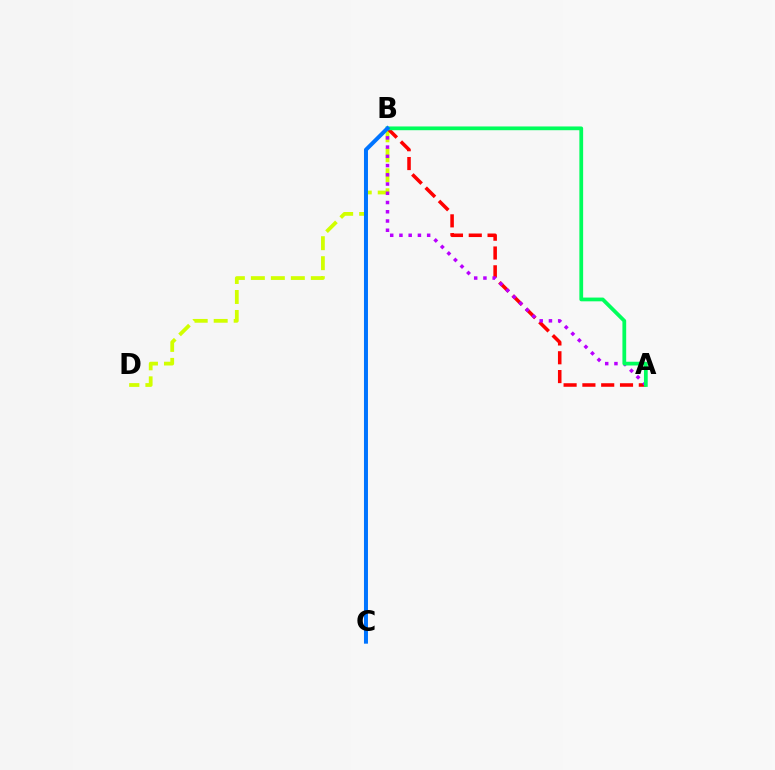{('B', 'D'): [{'color': '#d1ff00', 'line_style': 'dashed', 'thickness': 2.72}], ('A', 'B'): [{'color': '#ff0000', 'line_style': 'dashed', 'thickness': 2.55}, {'color': '#b900ff', 'line_style': 'dotted', 'thickness': 2.51}, {'color': '#00ff5c', 'line_style': 'solid', 'thickness': 2.7}], ('B', 'C'): [{'color': '#0074ff', 'line_style': 'solid', 'thickness': 2.88}]}